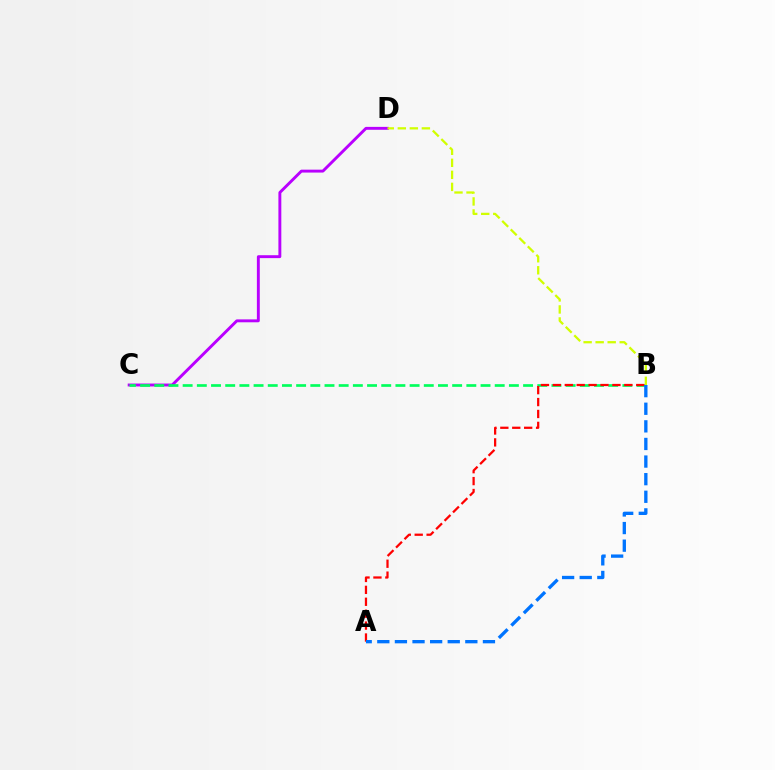{('C', 'D'): [{'color': '#b900ff', 'line_style': 'solid', 'thickness': 2.09}], ('B', 'C'): [{'color': '#00ff5c', 'line_style': 'dashed', 'thickness': 1.93}], ('A', 'B'): [{'color': '#ff0000', 'line_style': 'dashed', 'thickness': 1.62}, {'color': '#0074ff', 'line_style': 'dashed', 'thickness': 2.39}], ('B', 'D'): [{'color': '#d1ff00', 'line_style': 'dashed', 'thickness': 1.63}]}